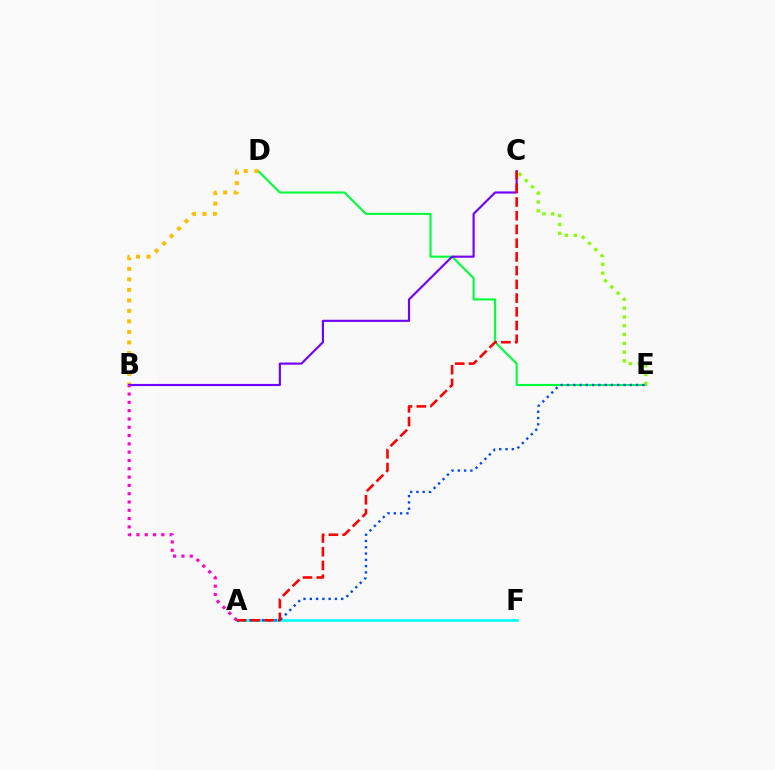{('A', 'F'): [{'color': '#00fff6', 'line_style': 'solid', 'thickness': 1.87}], ('D', 'E'): [{'color': '#00ff39', 'line_style': 'solid', 'thickness': 1.51}], ('C', 'E'): [{'color': '#84ff00', 'line_style': 'dotted', 'thickness': 2.39}], ('A', 'E'): [{'color': '#004bff', 'line_style': 'dotted', 'thickness': 1.71}], ('B', 'D'): [{'color': '#ffbd00', 'line_style': 'dotted', 'thickness': 2.86}], ('B', 'C'): [{'color': '#7200ff', 'line_style': 'solid', 'thickness': 1.55}], ('A', 'C'): [{'color': '#ff0000', 'line_style': 'dashed', 'thickness': 1.87}], ('A', 'B'): [{'color': '#ff00cf', 'line_style': 'dotted', 'thickness': 2.26}]}